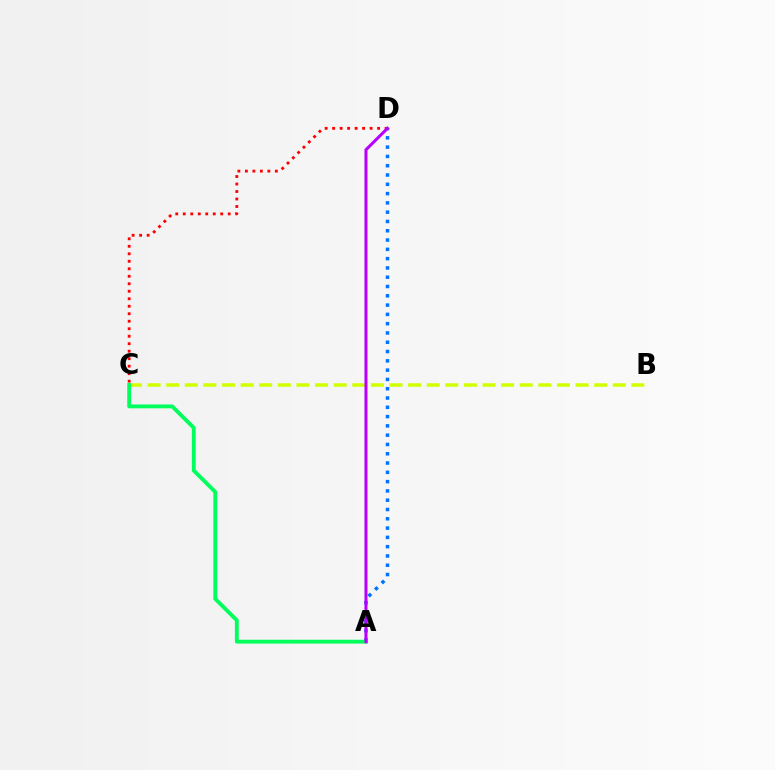{('A', 'D'): [{'color': '#0074ff', 'line_style': 'dotted', 'thickness': 2.52}, {'color': '#b900ff', 'line_style': 'solid', 'thickness': 2.19}], ('B', 'C'): [{'color': '#d1ff00', 'line_style': 'dashed', 'thickness': 2.53}], ('C', 'D'): [{'color': '#ff0000', 'line_style': 'dotted', 'thickness': 2.04}], ('A', 'C'): [{'color': '#00ff5c', 'line_style': 'solid', 'thickness': 2.77}]}